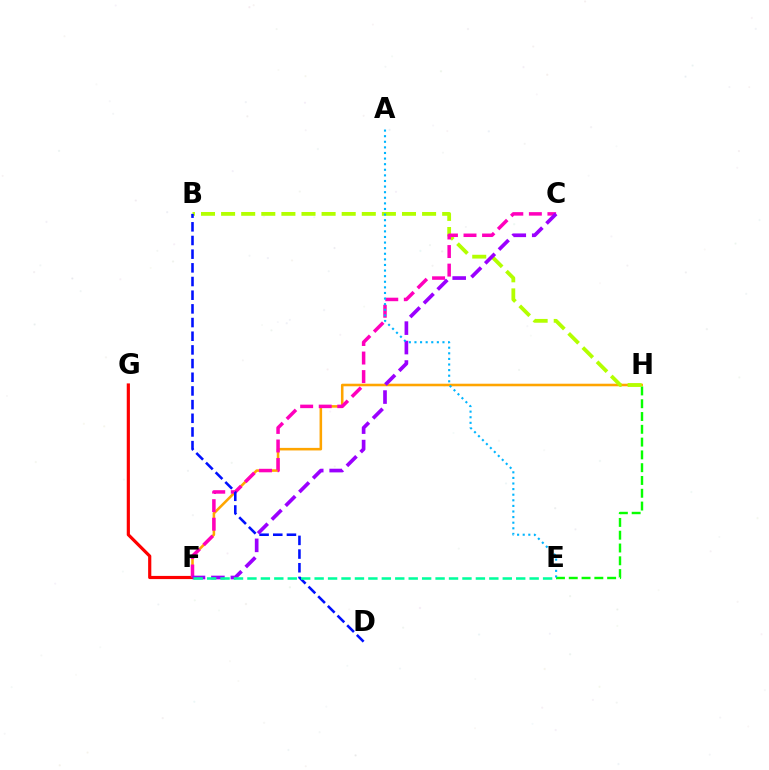{('F', 'H'): [{'color': '#ffa500', 'line_style': 'solid', 'thickness': 1.84}], ('E', 'H'): [{'color': '#08ff00', 'line_style': 'dashed', 'thickness': 1.74}], ('B', 'H'): [{'color': '#b3ff00', 'line_style': 'dashed', 'thickness': 2.73}], ('F', 'G'): [{'color': '#ff0000', 'line_style': 'solid', 'thickness': 2.29}], ('C', 'F'): [{'color': '#ff00bd', 'line_style': 'dashed', 'thickness': 2.52}, {'color': '#9b00ff', 'line_style': 'dashed', 'thickness': 2.64}], ('B', 'D'): [{'color': '#0010ff', 'line_style': 'dashed', 'thickness': 1.86}], ('E', 'F'): [{'color': '#00ff9d', 'line_style': 'dashed', 'thickness': 1.83}], ('A', 'E'): [{'color': '#00b5ff', 'line_style': 'dotted', 'thickness': 1.52}]}